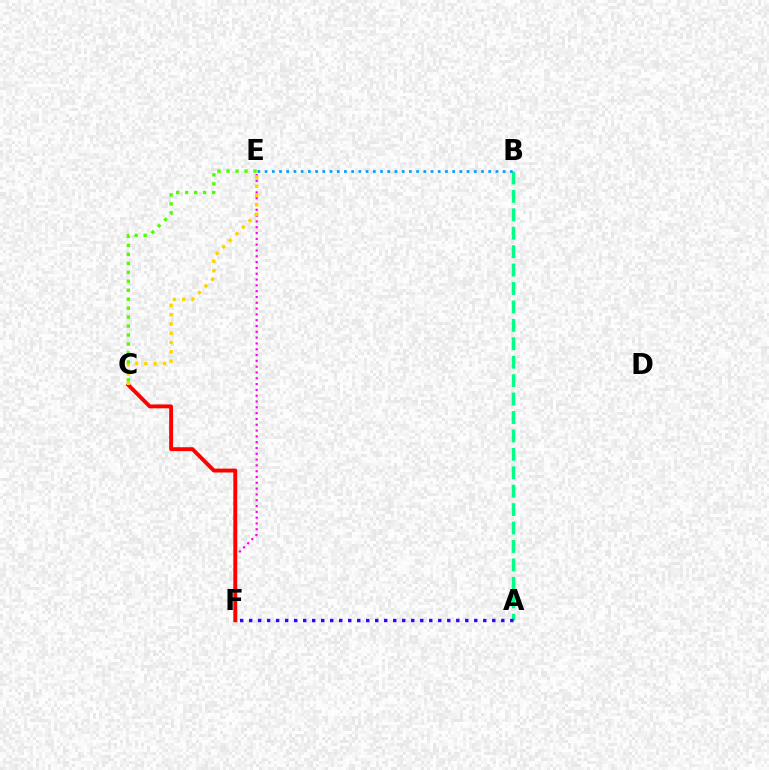{('E', 'F'): [{'color': '#ff00ed', 'line_style': 'dotted', 'thickness': 1.58}], ('C', 'F'): [{'color': '#ff0000', 'line_style': 'solid', 'thickness': 2.81}], ('C', 'E'): [{'color': '#ffd500', 'line_style': 'dotted', 'thickness': 2.52}, {'color': '#4fff00', 'line_style': 'dotted', 'thickness': 2.44}], ('A', 'B'): [{'color': '#00ff86', 'line_style': 'dashed', 'thickness': 2.5}], ('A', 'F'): [{'color': '#3700ff', 'line_style': 'dotted', 'thickness': 2.45}], ('B', 'E'): [{'color': '#009eff', 'line_style': 'dotted', 'thickness': 1.96}]}